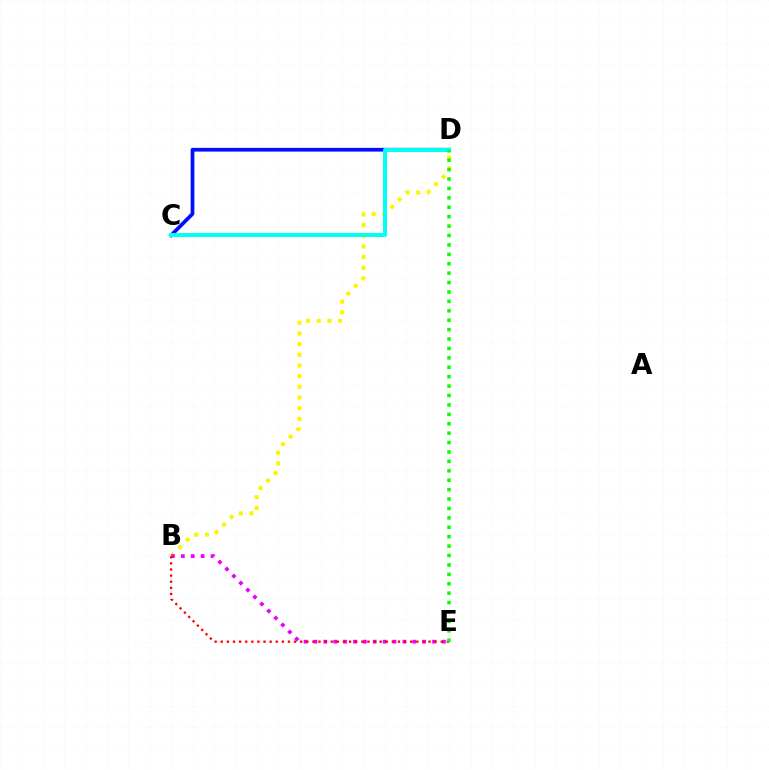{('B', 'D'): [{'color': '#fcf500', 'line_style': 'dotted', 'thickness': 2.9}], ('B', 'E'): [{'color': '#ee00ff', 'line_style': 'dotted', 'thickness': 2.69}, {'color': '#ff0000', 'line_style': 'dotted', 'thickness': 1.66}], ('C', 'D'): [{'color': '#0010ff', 'line_style': 'solid', 'thickness': 2.68}, {'color': '#00fff6', 'line_style': 'solid', 'thickness': 2.85}], ('D', 'E'): [{'color': '#08ff00', 'line_style': 'dotted', 'thickness': 2.56}]}